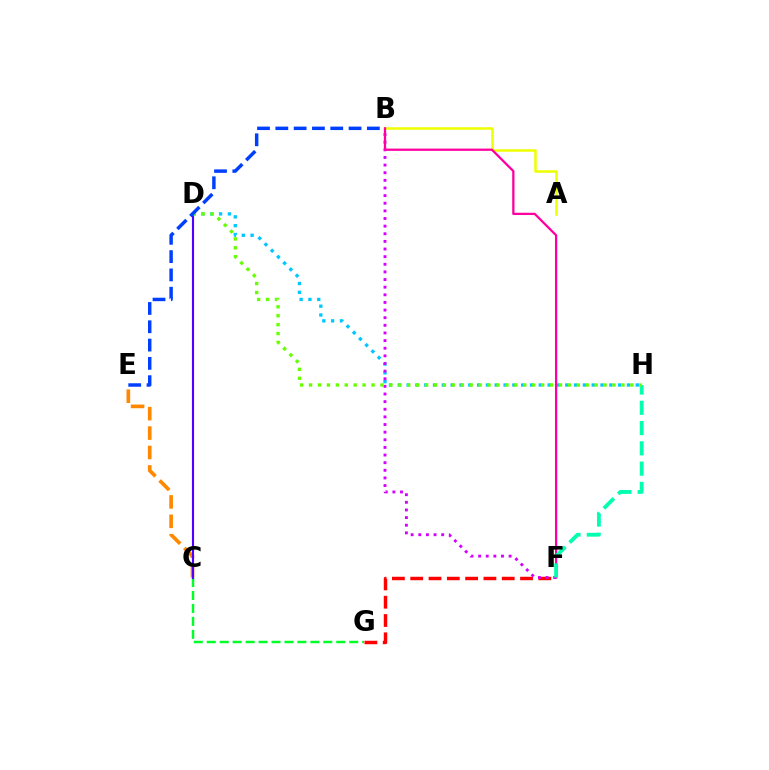{('C', 'G'): [{'color': '#00ff27', 'line_style': 'dashed', 'thickness': 1.76}], ('C', 'E'): [{'color': '#ff8800', 'line_style': 'dashed', 'thickness': 2.64}], ('A', 'B'): [{'color': '#eeff00', 'line_style': 'solid', 'thickness': 1.81}], ('D', 'H'): [{'color': '#00c7ff', 'line_style': 'dotted', 'thickness': 2.39}, {'color': '#66ff00', 'line_style': 'dotted', 'thickness': 2.42}], ('F', 'G'): [{'color': '#ff0000', 'line_style': 'dashed', 'thickness': 2.49}], ('B', 'F'): [{'color': '#d600ff', 'line_style': 'dotted', 'thickness': 2.07}, {'color': '#ff00a0', 'line_style': 'solid', 'thickness': 1.64}], ('F', 'H'): [{'color': '#00ffaf', 'line_style': 'dashed', 'thickness': 2.76}], ('C', 'D'): [{'color': '#4f00ff', 'line_style': 'solid', 'thickness': 1.54}], ('B', 'E'): [{'color': '#003fff', 'line_style': 'dashed', 'thickness': 2.49}]}